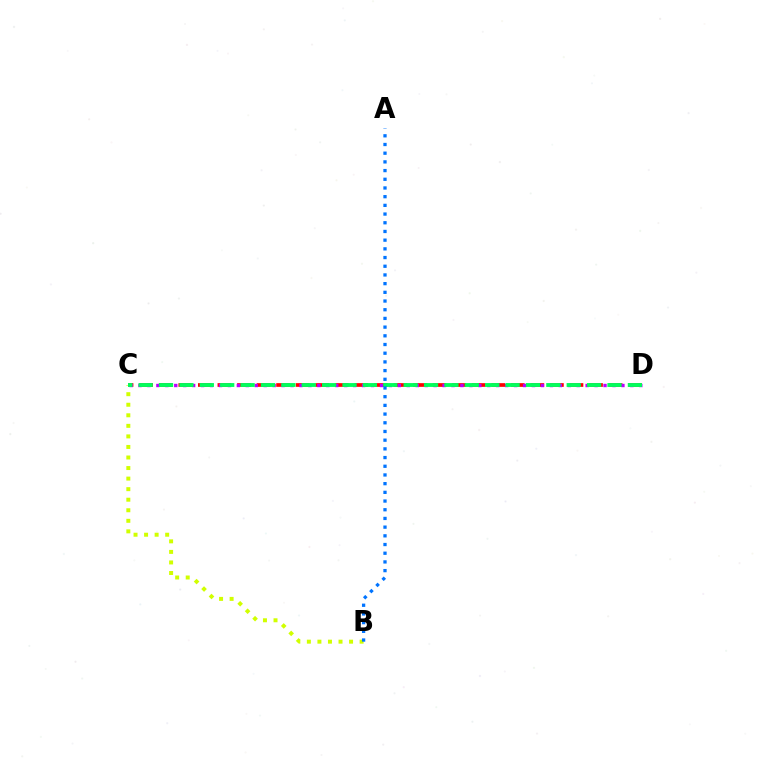{('B', 'C'): [{'color': '#d1ff00', 'line_style': 'dotted', 'thickness': 2.87}], ('C', 'D'): [{'color': '#ff0000', 'line_style': 'dashed', 'thickness': 2.66}, {'color': '#b900ff', 'line_style': 'dotted', 'thickness': 2.43}, {'color': '#00ff5c', 'line_style': 'dashed', 'thickness': 2.77}], ('A', 'B'): [{'color': '#0074ff', 'line_style': 'dotted', 'thickness': 2.36}]}